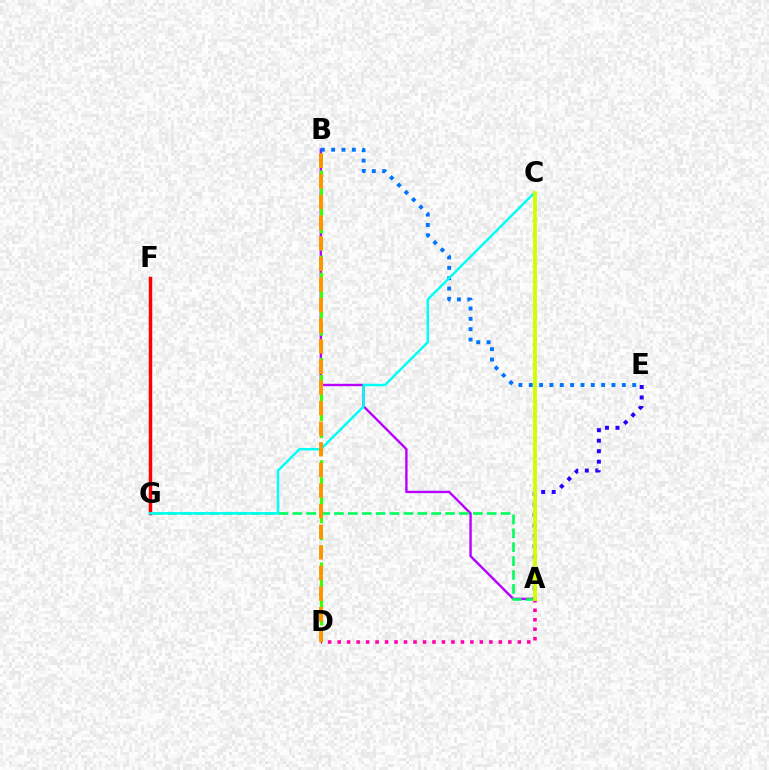{('A', 'B'): [{'color': '#b900ff', 'line_style': 'solid', 'thickness': 1.72}], ('F', 'G'): [{'color': '#ff0000', 'line_style': 'solid', 'thickness': 2.48}], ('A', 'G'): [{'color': '#00ff5c', 'line_style': 'dashed', 'thickness': 1.89}], ('B', 'E'): [{'color': '#0074ff', 'line_style': 'dotted', 'thickness': 2.81}], ('A', 'E'): [{'color': '#2500ff', 'line_style': 'dotted', 'thickness': 2.85}], ('B', 'D'): [{'color': '#3dff00', 'line_style': 'dashed', 'thickness': 2.32}, {'color': '#ff9400', 'line_style': 'dashed', 'thickness': 2.8}], ('A', 'D'): [{'color': '#ff00ac', 'line_style': 'dotted', 'thickness': 2.58}], ('C', 'G'): [{'color': '#00fff6', 'line_style': 'solid', 'thickness': 1.78}], ('A', 'C'): [{'color': '#d1ff00', 'line_style': 'solid', 'thickness': 2.76}]}